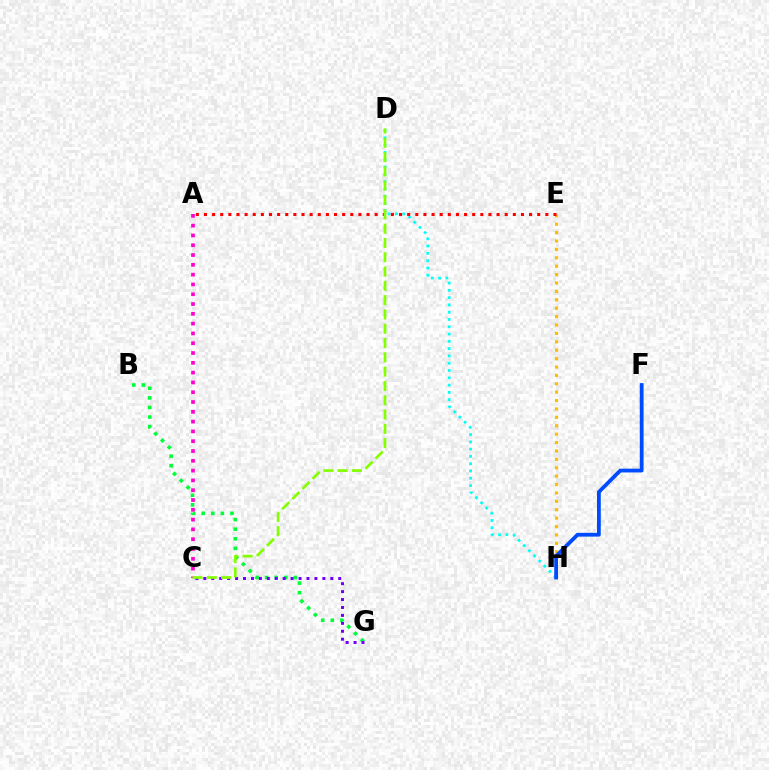{('B', 'G'): [{'color': '#00ff39', 'line_style': 'dotted', 'thickness': 2.61}], ('A', 'C'): [{'color': '#ff00cf', 'line_style': 'dotted', 'thickness': 2.66}], ('E', 'H'): [{'color': '#ffbd00', 'line_style': 'dotted', 'thickness': 2.28}], ('C', 'G'): [{'color': '#7200ff', 'line_style': 'dotted', 'thickness': 2.16}], ('D', 'H'): [{'color': '#00fff6', 'line_style': 'dotted', 'thickness': 1.98}], ('A', 'E'): [{'color': '#ff0000', 'line_style': 'dotted', 'thickness': 2.21}], ('F', 'H'): [{'color': '#004bff', 'line_style': 'solid', 'thickness': 2.72}], ('C', 'D'): [{'color': '#84ff00', 'line_style': 'dashed', 'thickness': 1.94}]}